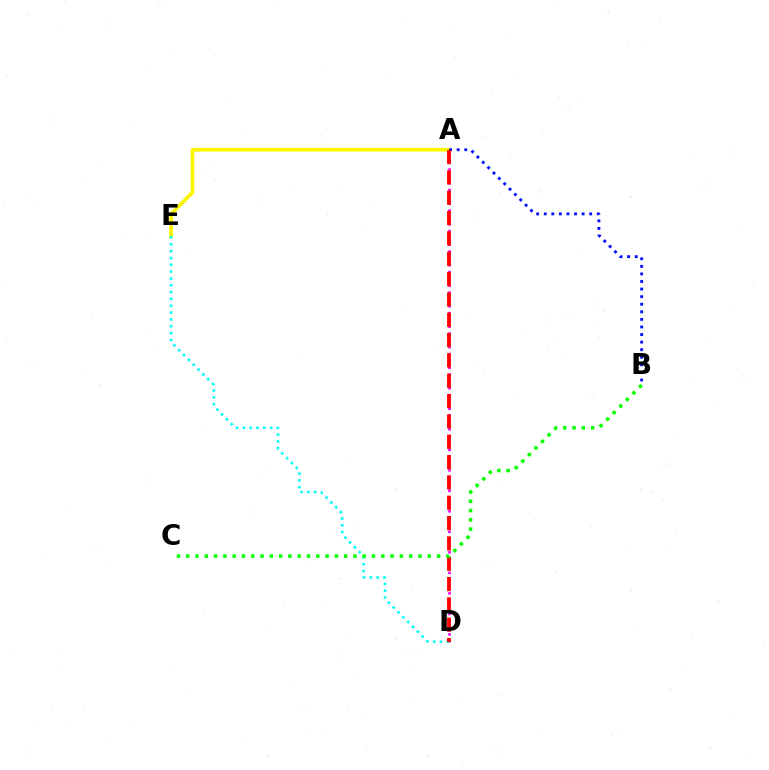{('A', 'D'): [{'color': '#ee00ff', 'line_style': 'dotted', 'thickness': 1.86}, {'color': '#ff0000', 'line_style': 'dashed', 'thickness': 2.76}], ('A', 'E'): [{'color': '#fcf500', 'line_style': 'solid', 'thickness': 2.65}], ('D', 'E'): [{'color': '#00fff6', 'line_style': 'dotted', 'thickness': 1.86}], ('A', 'B'): [{'color': '#0010ff', 'line_style': 'dotted', 'thickness': 2.06}], ('B', 'C'): [{'color': '#08ff00', 'line_style': 'dotted', 'thickness': 2.52}]}